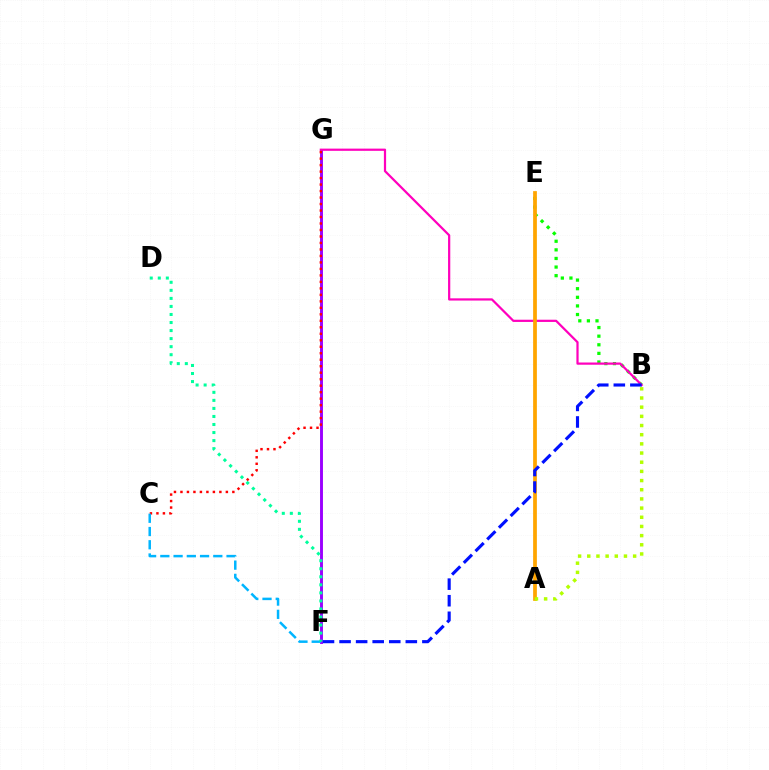{('F', 'G'): [{'color': '#9b00ff', 'line_style': 'solid', 'thickness': 2.1}], ('B', 'E'): [{'color': '#08ff00', 'line_style': 'dotted', 'thickness': 2.34}], ('C', 'G'): [{'color': '#ff0000', 'line_style': 'dotted', 'thickness': 1.76}], ('B', 'G'): [{'color': '#ff00bd', 'line_style': 'solid', 'thickness': 1.6}], ('C', 'F'): [{'color': '#00b5ff', 'line_style': 'dashed', 'thickness': 1.8}], ('A', 'E'): [{'color': '#ffa500', 'line_style': 'solid', 'thickness': 2.69}], ('B', 'F'): [{'color': '#0010ff', 'line_style': 'dashed', 'thickness': 2.25}], ('D', 'F'): [{'color': '#00ff9d', 'line_style': 'dotted', 'thickness': 2.19}], ('A', 'B'): [{'color': '#b3ff00', 'line_style': 'dotted', 'thickness': 2.49}]}